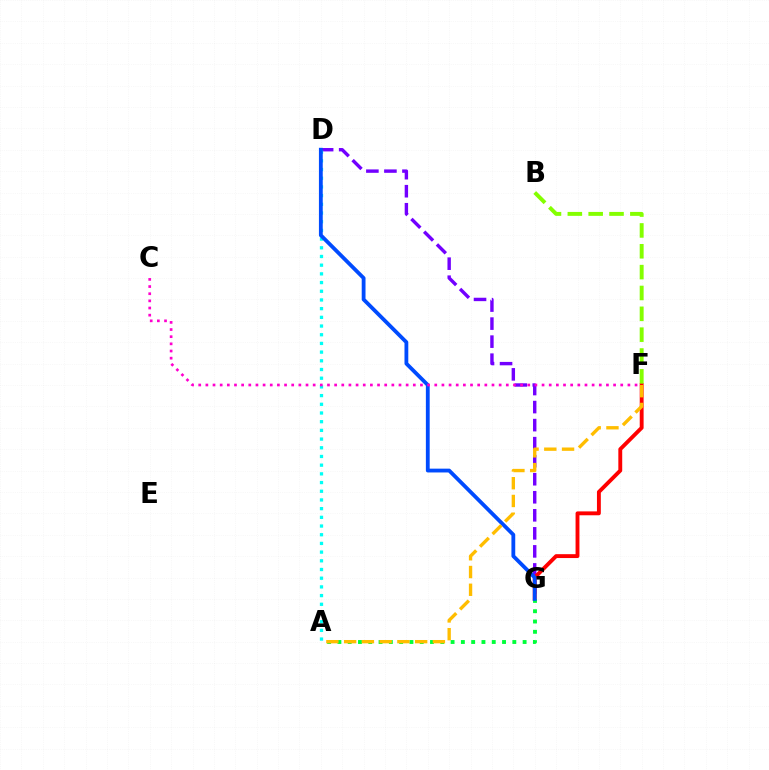{('D', 'G'): [{'color': '#7200ff', 'line_style': 'dashed', 'thickness': 2.45}, {'color': '#004bff', 'line_style': 'solid', 'thickness': 2.74}], ('F', 'G'): [{'color': '#ff0000', 'line_style': 'solid', 'thickness': 2.79}], ('A', 'D'): [{'color': '#00fff6', 'line_style': 'dotted', 'thickness': 2.36}], ('B', 'F'): [{'color': '#84ff00', 'line_style': 'dashed', 'thickness': 2.83}], ('A', 'G'): [{'color': '#00ff39', 'line_style': 'dotted', 'thickness': 2.8}], ('C', 'F'): [{'color': '#ff00cf', 'line_style': 'dotted', 'thickness': 1.94}], ('A', 'F'): [{'color': '#ffbd00', 'line_style': 'dashed', 'thickness': 2.41}]}